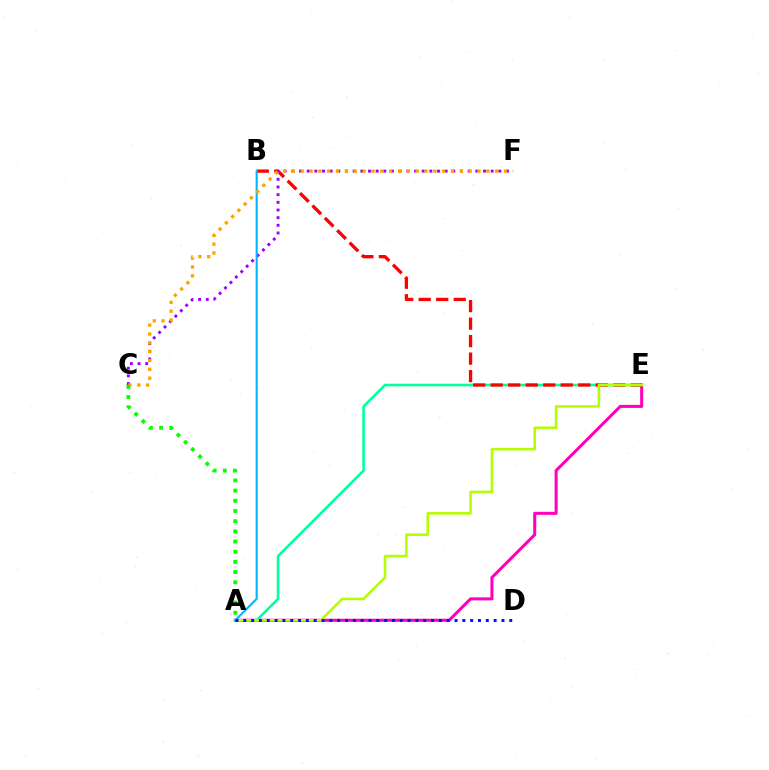{('A', 'E'): [{'color': '#ff00bd', 'line_style': 'solid', 'thickness': 2.19}, {'color': '#00ff9d', 'line_style': 'solid', 'thickness': 1.86}, {'color': '#b3ff00', 'line_style': 'solid', 'thickness': 1.87}], ('B', 'E'): [{'color': '#ff0000', 'line_style': 'dashed', 'thickness': 2.38}], ('C', 'F'): [{'color': '#9b00ff', 'line_style': 'dotted', 'thickness': 2.08}, {'color': '#ffa500', 'line_style': 'dotted', 'thickness': 2.4}], ('A', 'B'): [{'color': '#00b5ff', 'line_style': 'solid', 'thickness': 1.51}], ('A', 'D'): [{'color': '#0010ff', 'line_style': 'dotted', 'thickness': 2.13}], ('A', 'C'): [{'color': '#08ff00', 'line_style': 'dotted', 'thickness': 2.77}]}